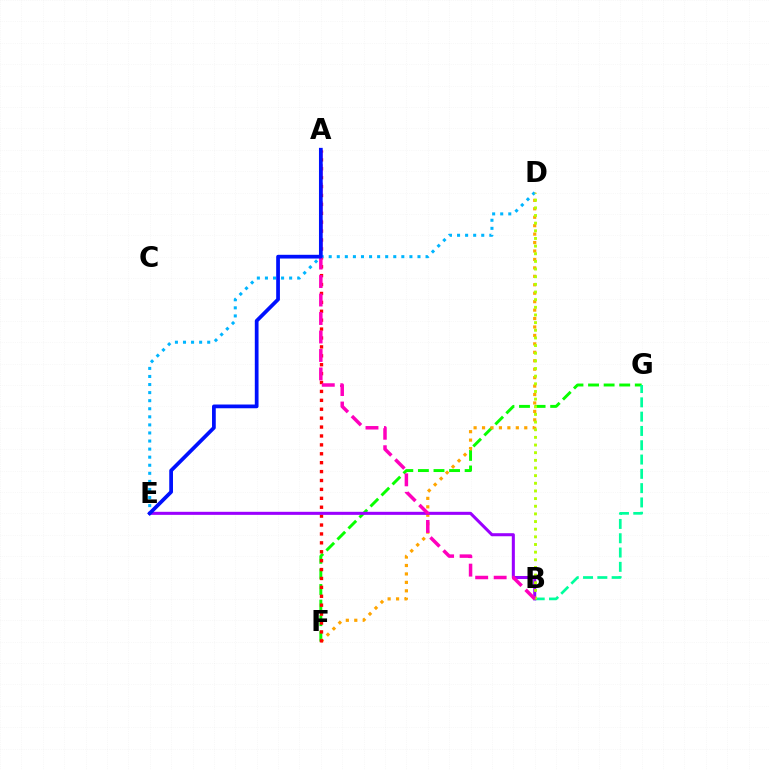{('F', 'G'): [{'color': '#08ff00', 'line_style': 'dashed', 'thickness': 2.12}], ('B', 'G'): [{'color': '#00ff9d', 'line_style': 'dashed', 'thickness': 1.94}], ('D', 'F'): [{'color': '#ffa500', 'line_style': 'dotted', 'thickness': 2.29}], ('A', 'F'): [{'color': '#ff0000', 'line_style': 'dotted', 'thickness': 2.42}], ('D', 'E'): [{'color': '#00b5ff', 'line_style': 'dotted', 'thickness': 2.19}], ('B', 'E'): [{'color': '#9b00ff', 'line_style': 'solid', 'thickness': 2.2}], ('B', 'D'): [{'color': '#b3ff00', 'line_style': 'dotted', 'thickness': 2.08}], ('A', 'B'): [{'color': '#ff00bd', 'line_style': 'dashed', 'thickness': 2.51}], ('A', 'E'): [{'color': '#0010ff', 'line_style': 'solid', 'thickness': 2.69}]}